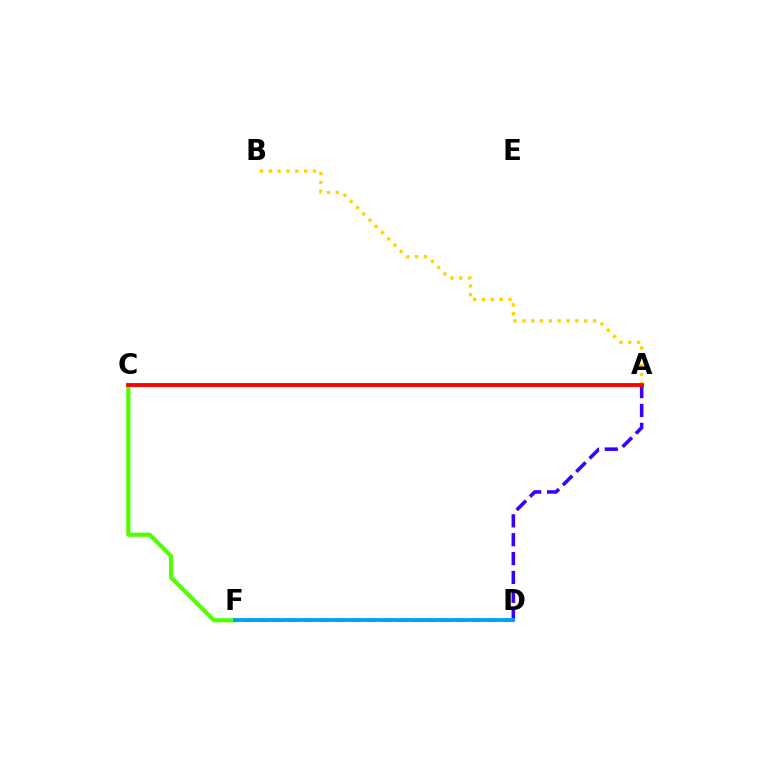{('A', 'B'): [{'color': '#ffd500', 'line_style': 'dotted', 'thickness': 2.4}], ('C', 'F'): [{'color': '#4fff00', 'line_style': 'solid', 'thickness': 2.99}], ('D', 'F'): [{'color': '#ff00ed', 'line_style': 'dashed', 'thickness': 2.08}, {'color': '#009eff', 'line_style': 'solid', 'thickness': 2.72}], ('A', 'C'): [{'color': '#00ff86', 'line_style': 'solid', 'thickness': 2.34}, {'color': '#ff0000', 'line_style': 'solid', 'thickness': 2.73}], ('A', 'D'): [{'color': '#3700ff', 'line_style': 'dashed', 'thickness': 2.56}]}